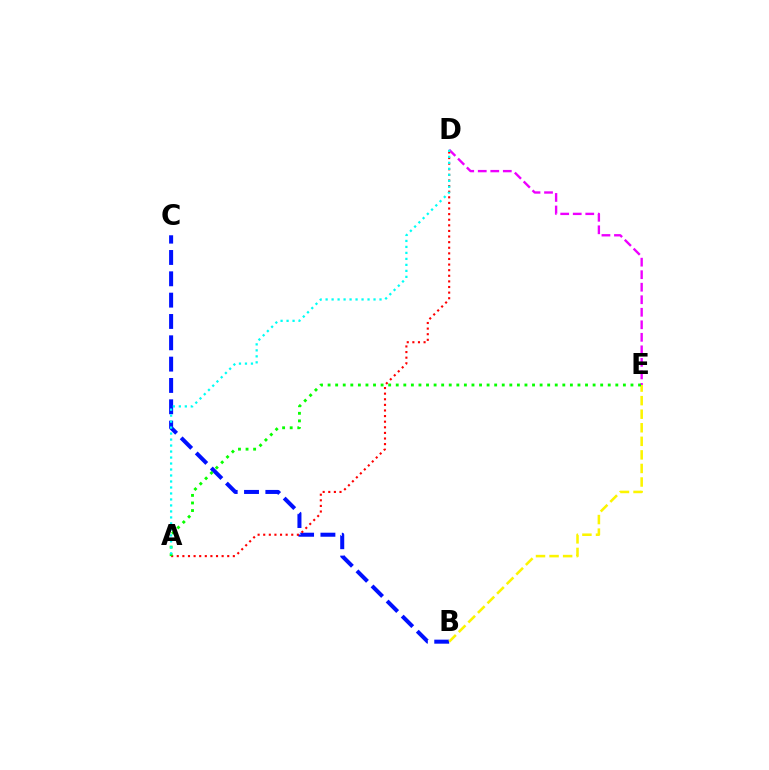{('D', 'E'): [{'color': '#ee00ff', 'line_style': 'dashed', 'thickness': 1.7}], ('B', 'C'): [{'color': '#0010ff', 'line_style': 'dashed', 'thickness': 2.9}], ('B', 'E'): [{'color': '#fcf500', 'line_style': 'dashed', 'thickness': 1.84}], ('A', 'D'): [{'color': '#ff0000', 'line_style': 'dotted', 'thickness': 1.52}, {'color': '#00fff6', 'line_style': 'dotted', 'thickness': 1.63}], ('A', 'E'): [{'color': '#08ff00', 'line_style': 'dotted', 'thickness': 2.06}]}